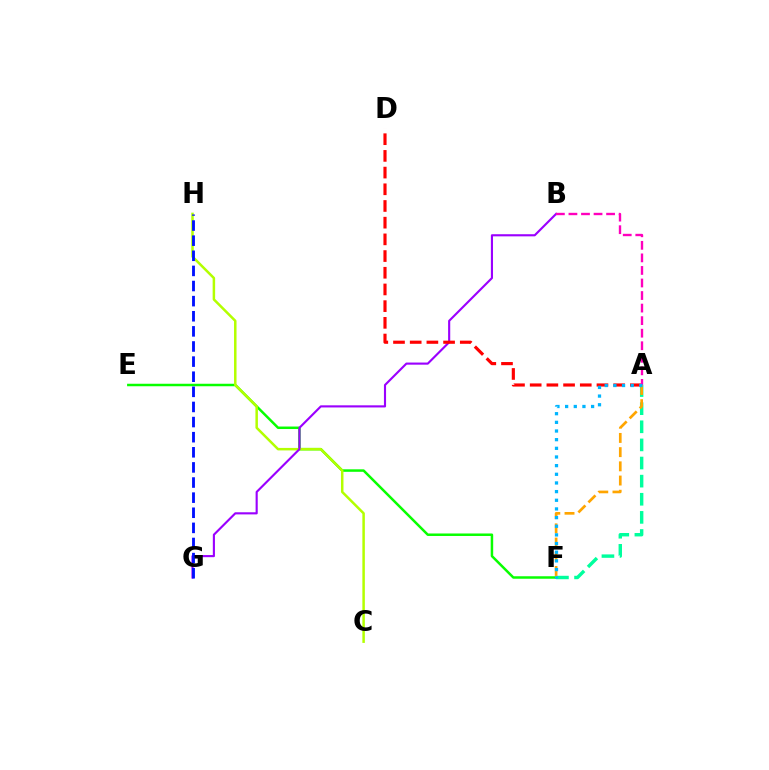{('E', 'F'): [{'color': '#08ff00', 'line_style': 'solid', 'thickness': 1.79}], ('C', 'H'): [{'color': '#b3ff00', 'line_style': 'solid', 'thickness': 1.8}], ('B', 'G'): [{'color': '#9b00ff', 'line_style': 'solid', 'thickness': 1.53}], ('A', 'D'): [{'color': '#ff0000', 'line_style': 'dashed', 'thickness': 2.27}], ('A', 'F'): [{'color': '#00ff9d', 'line_style': 'dashed', 'thickness': 2.46}, {'color': '#ffa500', 'line_style': 'dashed', 'thickness': 1.93}, {'color': '#00b5ff', 'line_style': 'dotted', 'thickness': 2.35}], ('A', 'B'): [{'color': '#ff00bd', 'line_style': 'dashed', 'thickness': 1.7}], ('G', 'H'): [{'color': '#0010ff', 'line_style': 'dashed', 'thickness': 2.05}]}